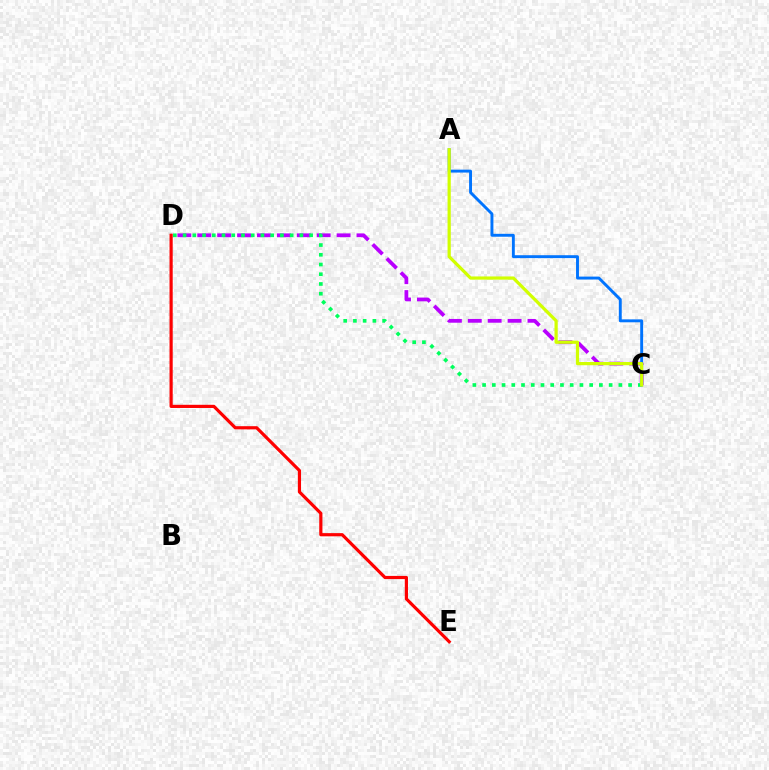{('C', 'D'): [{'color': '#b900ff', 'line_style': 'dashed', 'thickness': 2.7}, {'color': '#00ff5c', 'line_style': 'dotted', 'thickness': 2.64}], ('A', 'C'): [{'color': '#0074ff', 'line_style': 'solid', 'thickness': 2.1}, {'color': '#d1ff00', 'line_style': 'solid', 'thickness': 2.32}], ('D', 'E'): [{'color': '#ff0000', 'line_style': 'solid', 'thickness': 2.29}]}